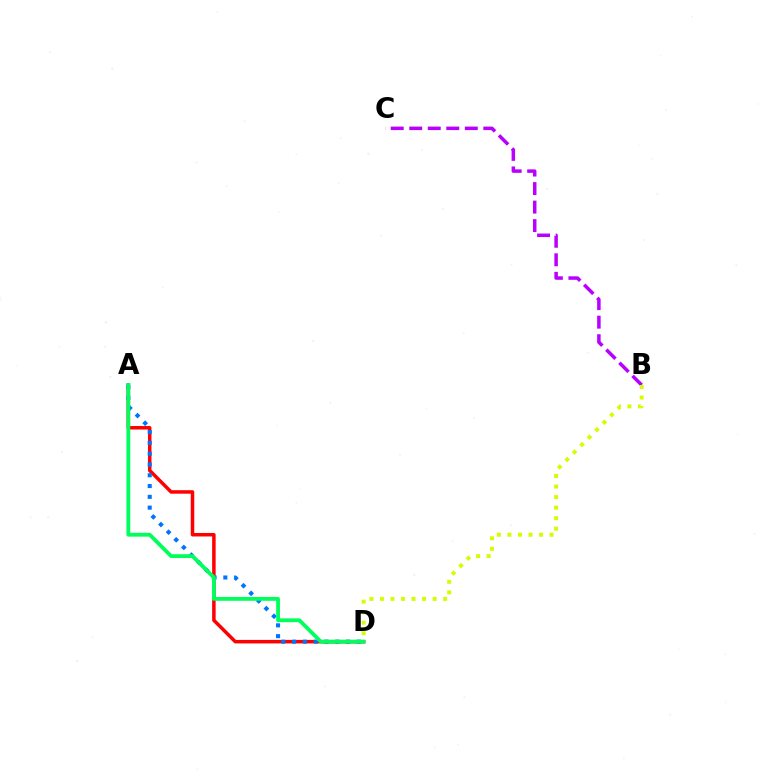{('A', 'D'): [{'color': '#ff0000', 'line_style': 'solid', 'thickness': 2.52}, {'color': '#0074ff', 'line_style': 'dotted', 'thickness': 2.93}, {'color': '#00ff5c', 'line_style': 'solid', 'thickness': 2.74}], ('B', 'C'): [{'color': '#b900ff', 'line_style': 'dashed', 'thickness': 2.52}], ('B', 'D'): [{'color': '#d1ff00', 'line_style': 'dotted', 'thickness': 2.86}]}